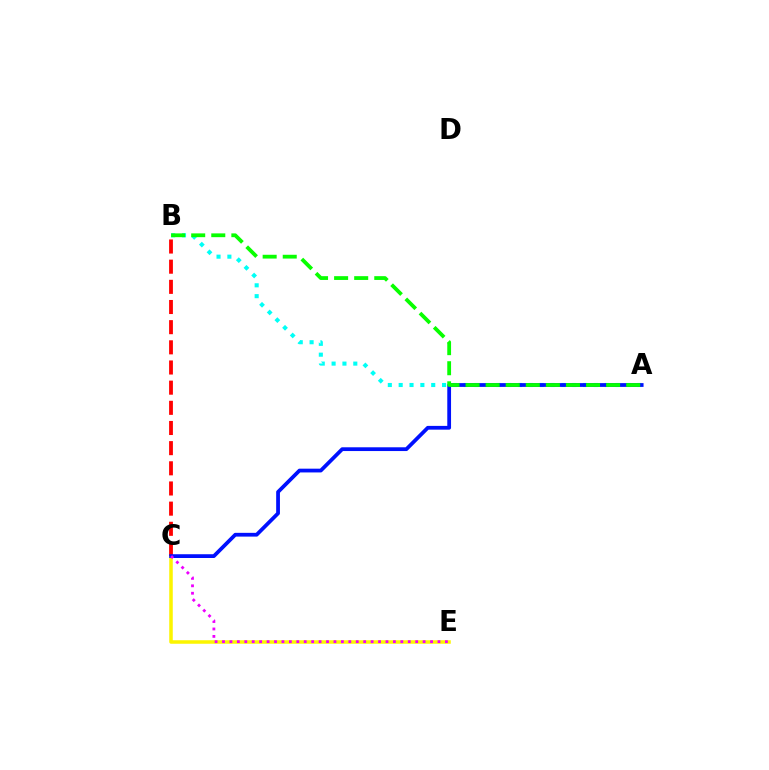{('C', 'E'): [{'color': '#fcf500', 'line_style': 'solid', 'thickness': 2.53}, {'color': '#ee00ff', 'line_style': 'dotted', 'thickness': 2.02}], ('A', 'B'): [{'color': '#00fff6', 'line_style': 'dotted', 'thickness': 2.95}, {'color': '#08ff00', 'line_style': 'dashed', 'thickness': 2.73}], ('B', 'C'): [{'color': '#ff0000', 'line_style': 'dashed', 'thickness': 2.74}], ('A', 'C'): [{'color': '#0010ff', 'line_style': 'solid', 'thickness': 2.71}]}